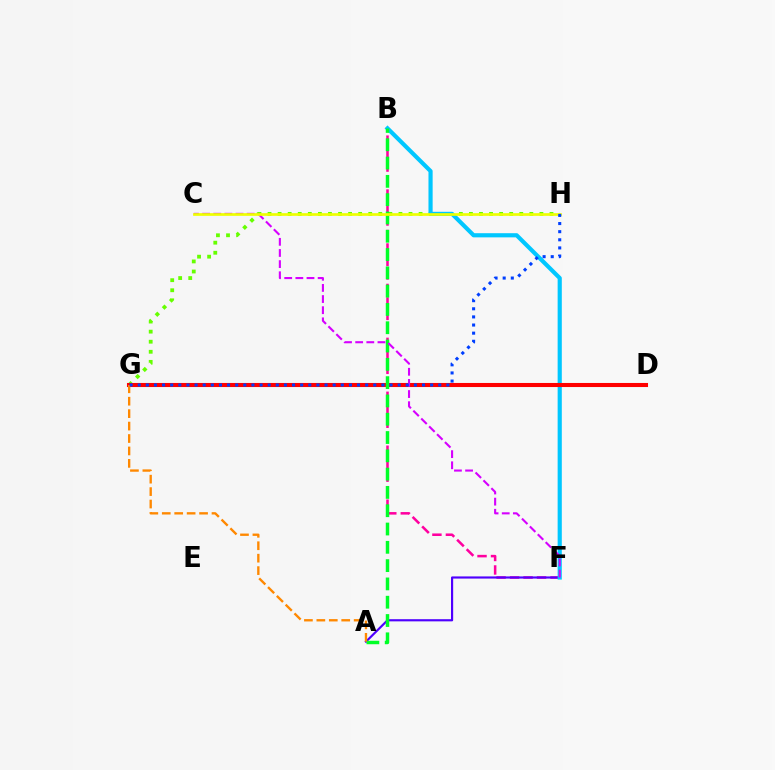{('G', 'H'): [{'color': '#66ff00', 'line_style': 'dotted', 'thickness': 2.74}, {'color': '#003fff', 'line_style': 'dotted', 'thickness': 2.21}], ('B', 'F'): [{'color': '#ff00a0', 'line_style': 'dashed', 'thickness': 1.83}, {'color': '#00c7ff', 'line_style': 'solid', 'thickness': 3.0}], ('A', 'F'): [{'color': '#4f00ff', 'line_style': 'solid', 'thickness': 1.56}], ('D', 'G'): [{'color': '#00ffaf', 'line_style': 'dashed', 'thickness': 1.89}, {'color': '#ff0000', 'line_style': 'solid', 'thickness': 2.93}], ('A', 'B'): [{'color': '#00ff27', 'line_style': 'dashed', 'thickness': 2.49}], ('C', 'F'): [{'color': '#d600ff', 'line_style': 'dashed', 'thickness': 1.51}], ('C', 'H'): [{'color': '#eeff00', 'line_style': 'solid', 'thickness': 1.94}], ('A', 'G'): [{'color': '#ff8800', 'line_style': 'dashed', 'thickness': 1.69}]}